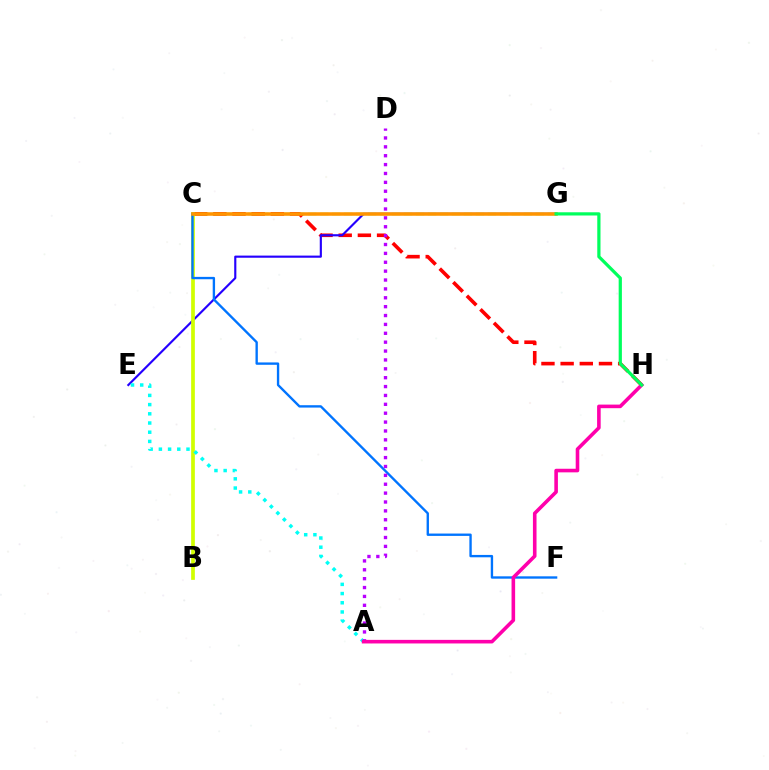{('C', 'H'): [{'color': '#ff0000', 'line_style': 'dashed', 'thickness': 2.6}], ('E', 'G'): [{'color': '#2500ff', 'line_style': 'solid', 'thickness': 1.55}], ('B', 'C'): [{'color': '#d1ff00', 'line_style': 'solid', 'thickness': 2.67}], ('C', 'F'): [{'color': '#0074ff', 'line_style': 'solid', 'thickness': 1.7}], ('A', 'E'): [{'color': '#00fff6', 'line_style': 'dotted', 'thickness': 2.5}], ('A', 'D'): [{'color': '#b900ff', 'line_style': 'dotted', 'thickness': 2.41}], ('A', 'H'): [{'color': '#ff00ac', 'line_style': 'solid', 'thickness': 2.59}], ('C', 'G'): [{'color': '#3dff00', 'line_style': 'dashed', 'thickness': 1.63}, {'color': '#ff9400', 'line_style': 'solid', 'thickness': 2.54}], ('G', 'H'): [{'color': '#00ff5c', 'line_style': 'solid', 'thickness': 2.32}]}